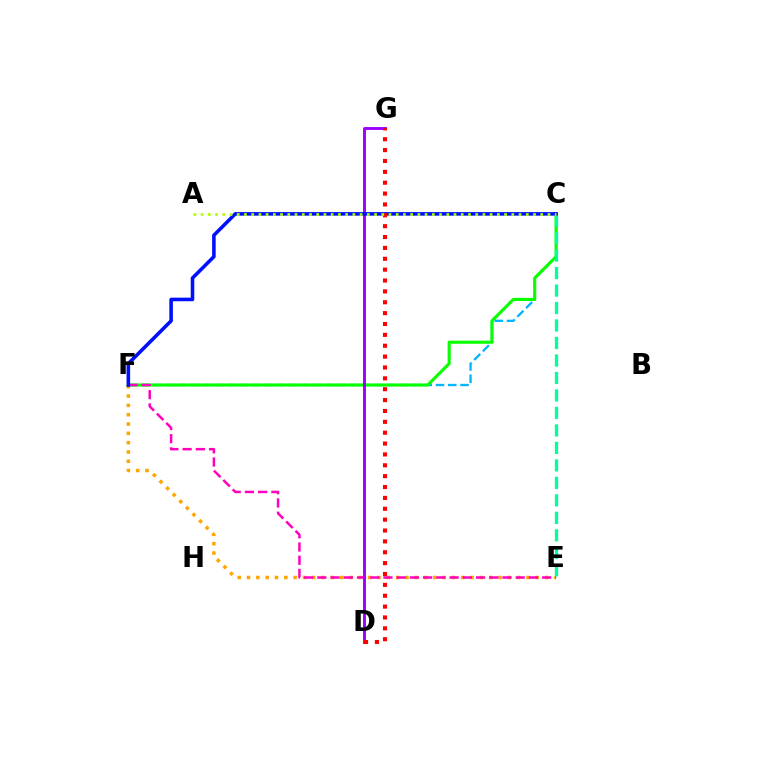{('E', 'F'): [{'color': '#ffa500', 'line_style': 'dotted', 'thickness': 2.53}, {'color': '#ff00bd', 'line_style': 'dashed', 'thickness': 1.8}], ('C', 'F'): [{'color': '#00b5ff', 'line_style': 'dashed', 'thickness': 1.67}, {'color': '#08ff00', 'line_style': 'solid', 'thickness': 2.23}, {'color': '#0010ff', 'line_style': 'solid', 'thickness': 2.57}], ('C', 'E'): [{'color': '#00ff9d', 'line_style': 'dashed', 'thickness': 2.38}], ('D', 'G'): [{'color': '#9b00ff', 'line_style': 'solid', 'thickness': 2.08}, {'color': '#ff0000', 'line_style': 'dotted', 'thickness': 2.95}], ('A', 'C'): [{'color': '#b3ff00', 'line_style': 'dotted', 'thickness': 1.96}]}